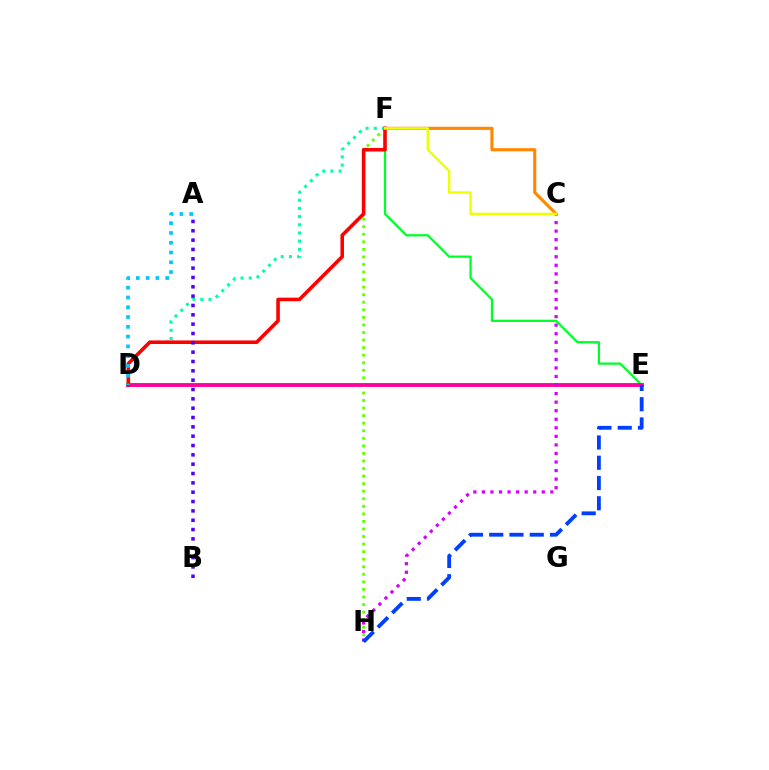{('F', 'H'): [{'color': '#66ff00', 'line_style': 'dotted', 'thickness': 2.05}], ('E', 'F'): [{'color': '#00ff27', 'line_style': 'solid', 'thickness': 1.62}], ('D', 'F'): [{'color': '#00ffaf', 'line_style': 'dotted', 'thickness': 2.22}, {'color': '#ff0000', 'line_style': 'solid', 'thickness': 2.58}], ('D', 'E'): [{'color': '#ff00a0', 'line_style': 'solid', 'thickness': 2.77}], ('C', 'H'): [{'color': '#d600ff', 'line_style': 'dotted', 'thickness': 2.32}], ('C', 'F'): [{'color': '#ff8800', 'line_style': 'solid', 'thickness': 2.24}, {'color': '#eeff00', 'line_style': 'solid', 'thickness': 1.73}], ('A', 'B'): [{'color': '#4f00ff', 'line_style': 'dotted', 'thickness': 2.54}], ('A', 'D'): [{'color': '#00c7ff', 'line_style': 'dotted', 'thickness': 2.66}], ('E', 'H'): [{'color': '#003fff', 'line_style': 'dashed', 'thickness': 2.75}]}